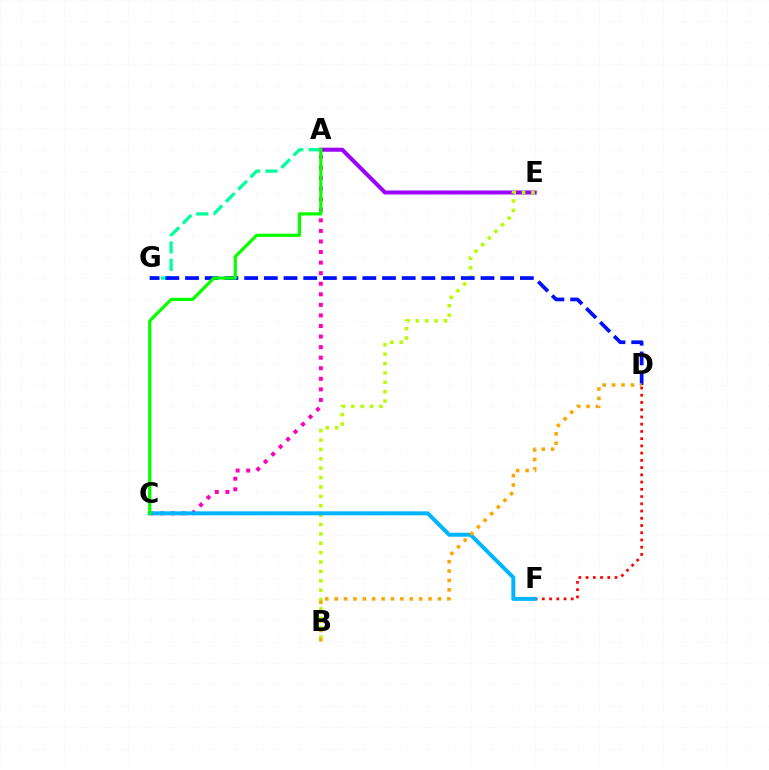{('A', 'C'): [{'color': '#ff00bd', 'line_style': 'dotted', 'thickness': 2.87}, {'color': '#08ff00', 'line_style': 'solid', 'thickness': 2.31}], ('A', 'E'): [{'color': '#9b00ff', 'line_style': 'solid', 'thickness': 2.88}], ('D', 'F'): [{'color': '#ff0000', 'line_style': 'dotted', 'thickness': 1.97}], ('B', 'E'): [{'color': '#b3ff00', 'line_style': 'dotted', 'thickness': 2.55}], ('C', 'F'): [{'color': '#00b5ff', 'line_style': 'solid', 'thickness': 2.87}], ('A', 'G'): [{'color': '#00ff9d', 'line_style': 'dashed', 'thickness': 2.36}], ('D', 'G'): [{'color': '#0010ff', 'line_style': 'dashed', 'thickness': 2.68}], ('B', 'D'): [{'color': '#ffa500', 'line_style': 'dotted', 'thickness': 2.55}]}